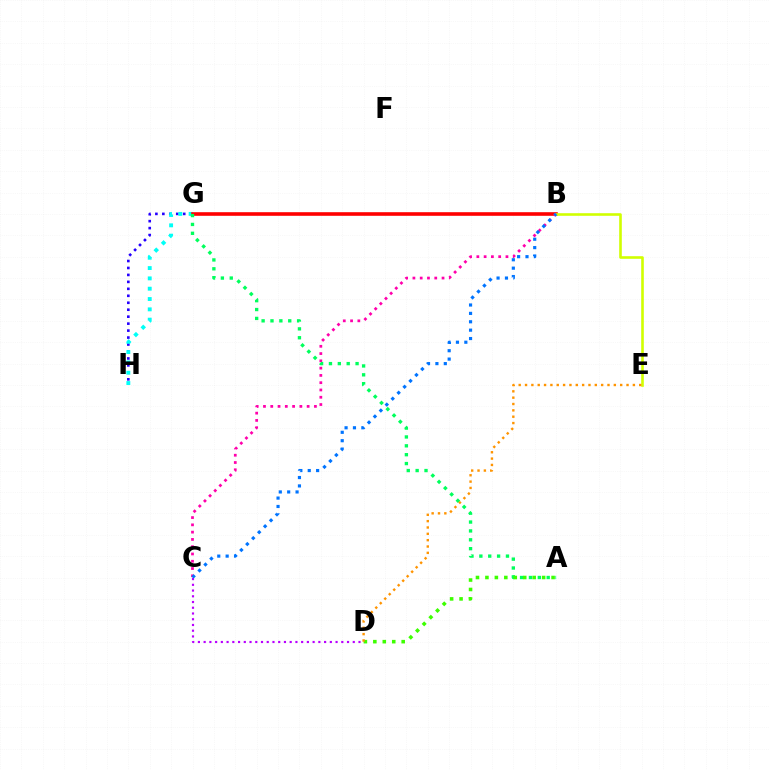{('G', 'H'): [{'color': '#2500ff', 'line_style': 'dotted', 'thickness': 1.89}, {'color': '#00fff6', 'line_style': 'dotted', 'thickness': 2.8}], ('B', 'G'): [{'color': '#ff0000', 'line_style': 'solid', 'thickness': 2.6}], ('B', 'C'): [{'color': '#ff00ac', 'line_style': 'dotted', 'thickness': 1.98}, {'color': '#0074ff', 'line_style': 'dotted', 'thickness': 2.28}], ('B', 'E'): [{'color': '#d1ff00', 'line_style': 'solid', 'thickness': 1.88}], ('C', 'D'): [{'color': '#b900ff', 'line_style': 'dotted', 'thickness': 1.56}], ('A', 'G'): [{'color': '#00ff5c', 'line_style': 'dotted', 'thickness': 2.41}], ('A', 'D'): [{'color': '#3dff00', 'line_style': 'dotted', 'thickness': 2.57}], ('D', 'E'): [{'color': '#ff9400', 'line_style': 'dotted', 'thickness': 1.72}]}